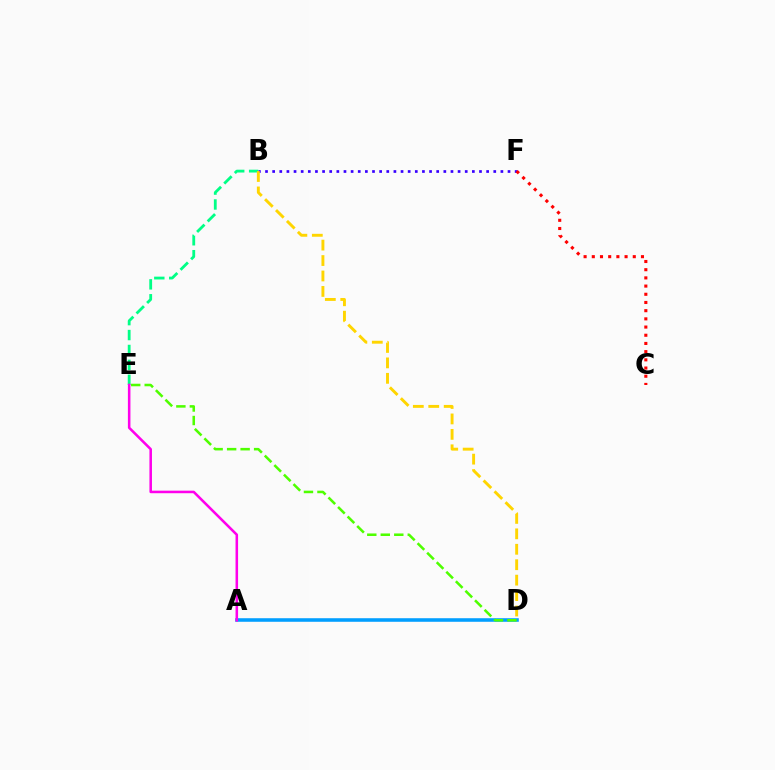{('A', 'D'): [{'color': '#009eff', 'line_style': 'solid', 'thickness': 2.56}], ('B', 'E'): [{'color': '#00ff86', 'line_style': 'dashed', 'thickness': 2.03}], ('B', 'F'): [{'color': '#3700ff', 'line_style': 'dotted', 'thickness': 1.94}], ('A', 'E'): [{'color': '#ff00ed', 'line_style': 'solid', 'thickness': 1.83}], ('D', 'E'): [{'color': '#4fff00', 'line_style': 'dashed', 'thickness': 1.83}], ('C', 'F'): [{'color': '#ff0000', 'line_style': 'dotted', 'thickness': 2.23}], ('B', 'D'): [{'color': '#ffd500', 'line_style': 'dashed', 'thickness': 2.1}]}